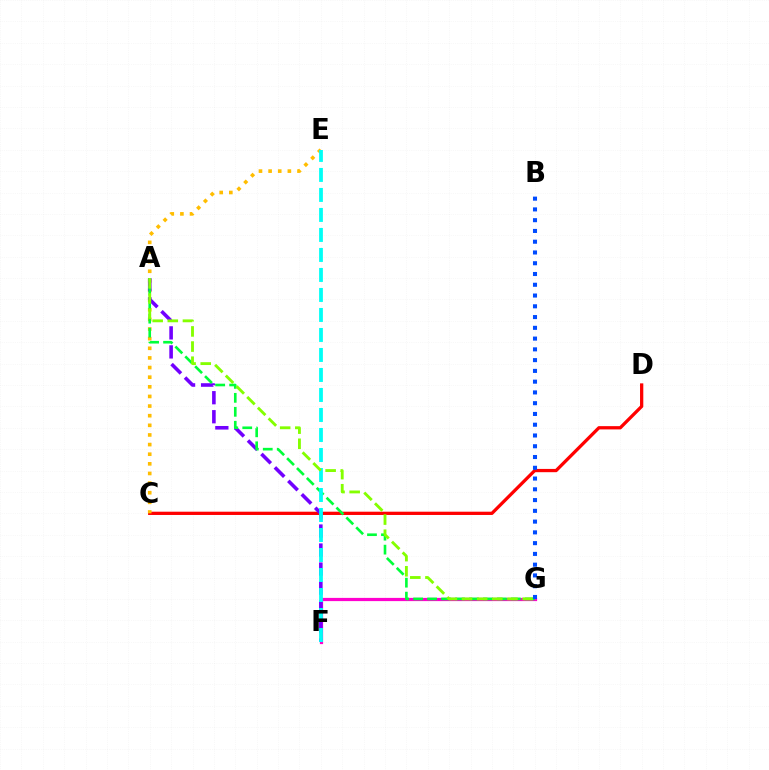{('C', 'D'): [{'color': '#ff0000', 'line_style': 'solid', 'thickness': 2.36}], ('F', 'G'): [{'color': '#ff00cf', 'line_style': 'solid', 'thickness': 2.32}], ('C', 'E'): [{'color': '#ffbd00', 'line_style': 'dotted', 'thickness': 2.62}], ('A', 'F'): [{'color': '#7200ff', 'line_style': 'dashed', 'thickness': 2.58}], ('A', 'G'): [{'color': '#00ff39', 'line_style': 'dashed', 'thickness': 1.9}, {'color': '#84ff00', 'line_style': 'dashed', 'thickness': 2.06}], ('E', 'F'): [{'color': '#00fff6', 'line_style': 'dashed', 'thickness': 2.72}], ('B', 'G'): [{'color': '#004bff', 'line_style': 'dotted', 'thickness': 2.92}]}